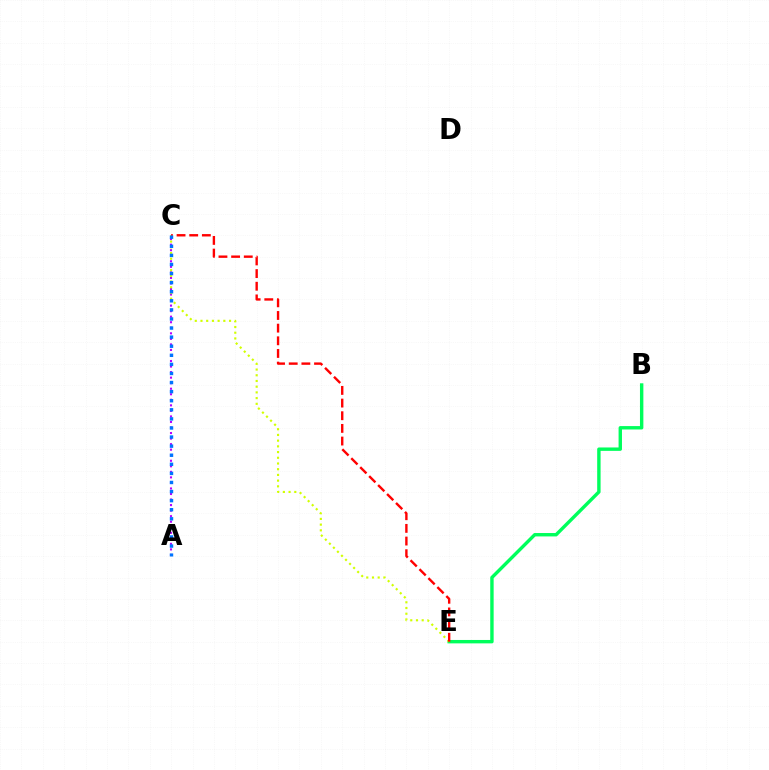{('B', 'E'): [{'color': '#00ff5c', 'line_style': 'solid', 'thickness': 2.45}], ('A', 'C'): [{'color': '#b900ff', 'line_style': 'dotted', 'thickness': 1.51}, {'color': '#0074ff', 'line_style': 'dotted', 'thickness': 2.47}], ('C', 'E'): [{'color': '#d1ff00', 'line_style': 'dotted', 'thickness': 1.55}, {'color': '#ff0000', 'line_style': 'dashed', 'thickness': 1.72}]}